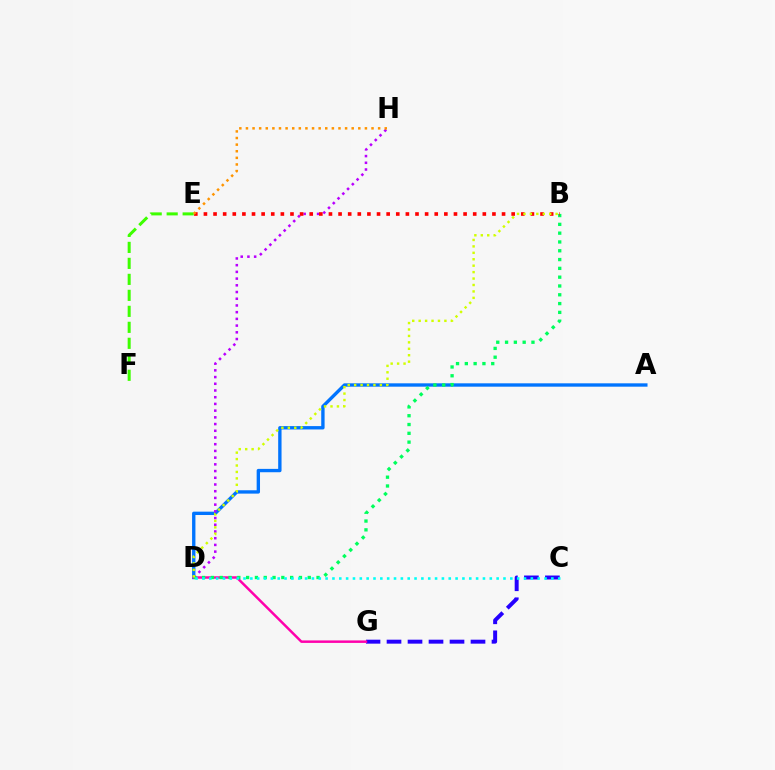{('C', 'G'): [{'color': '#2500ff', 'line_style': 'dashed', 'thickness': 2.85}], ('E', 'F'): [{'color': '#3dff00', 'line_style': 'dashed', 'thickness': 2.17}], ('A', 'D'): [{'color': '#0074ff', 'line_style': 'solid', 'thickness': 2.42}], ('D', 'G'): [{'color': '#ff00ac', 'line_style': 'solid', 'thickness': 1.79}], ('D', 'H'): [{'color': '#b900ff', 'line_style': 'dotted', 'thickness': 1.82}], ('B', 'D'): [{'color': '#00ff5c', 'line_style': 'dotted', 'thickness': 2.39}, {'color': '#d1ff00', 'line_style': 'dotted', 'thickness': 1.75}], ('C', 'D'): [{'color': '#00fff6', 'line_style': 'dotted', 'thickness': 1.86}], ('B', 'E'): [{'color': '#ff0000', 'line_style': 'dotted', 'thickness': 2.61}], ('E', 'H'): [{'color': '#ff9400', 'line_style': 'dotted', 'thickness': 1.8}]}